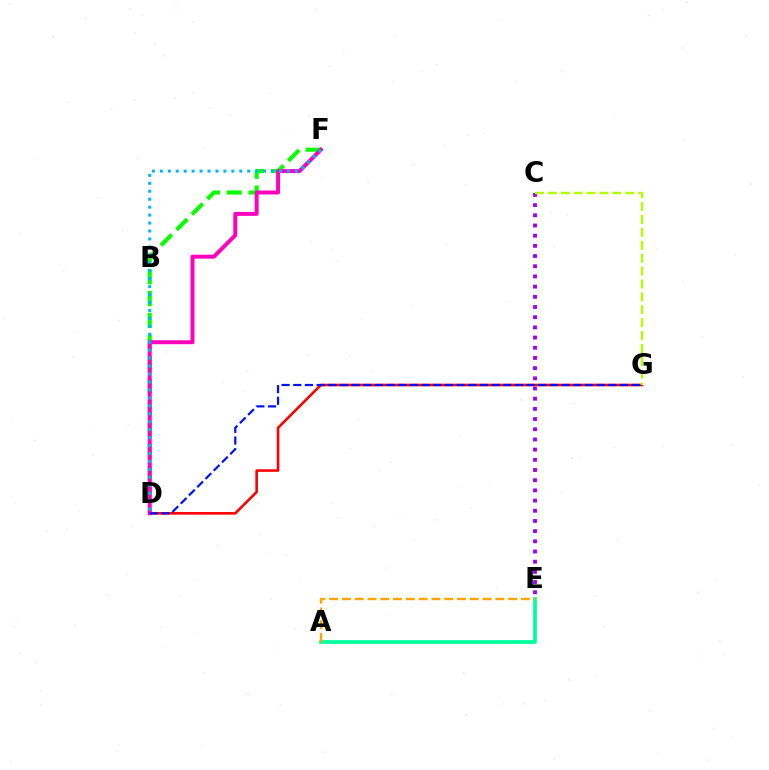{('D', 'G'): [{'color': '#ff0000', 'line_style': 'solid', 'thickness': 1.87}, {'color': '#0010ff', 'line_style': 'dashed', 'thickness': 1.59}], ('A', 'E'): [{'color': '#00ff9d', 'line_style': 'solid', 'thickness': 2.67}, {'color': '#ffa500', 'line_style': 'dashed', 'thickness': 1.74}], ('D', 'F'): [{'color': '#08ff00', 'line_style': 'dashed', 'thickness': 2.97}, {'color': '#ff00bd', 'line_style': 'solid', 'thickness': 2.85}, {'color': '#00b5ff', 'line_style': 'dotted', 'thickness': 2.16}], ('C', 'E'): [{'color': '#9b00ff', 'line_style': 'dotted', 'thickness': 2.77}], ('C', 'G'): [{'color': '#b3ff00', 'line_style': 'dashed', 'thickness': 1.75}]}